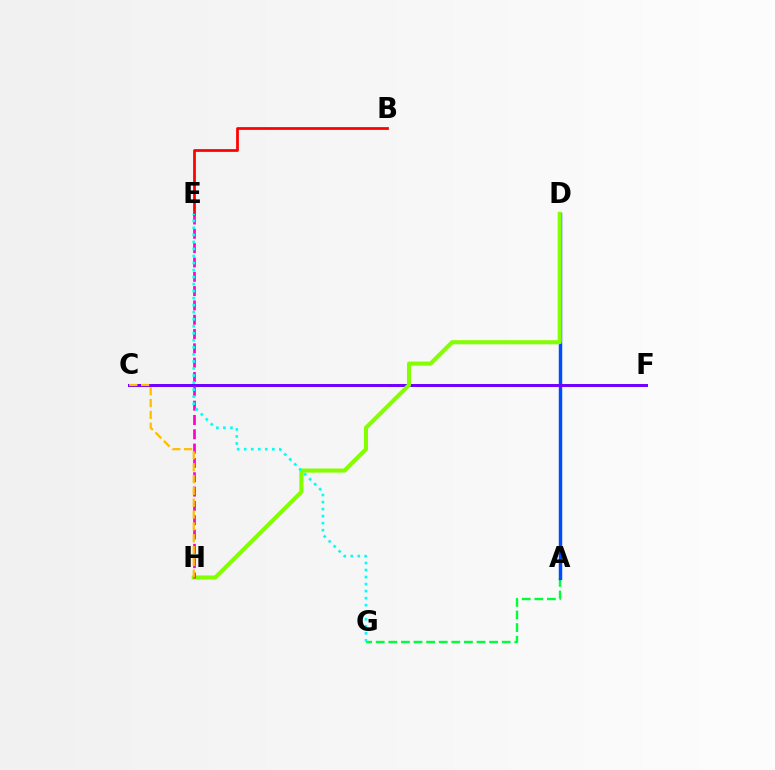{('A', 'G'): [{'color': '#00ff39', 'line_style': 'dashed', 'thickness': 1.71}], ('A', 'D'): [{'color': '#004bff', 'line_style': 'solid', 'thickness': 2.48}], ('C', 'F'): [{'color': '#7200ff', 'line_style': 'solid', 'thickness': 2.14}], ('D', 'H'): [{'color': '#84ff00', 'line_style': 'solid', 'thickness': 2.95}], ('B', 'E'): [{'color': '#ff0000', 'line_style': 'solid', 'thickness': 1.98}], ('E', 'H'): [{'color': '#ff00cf', 'line_style': 'dashed', 'thickness': 1.95}], ('E', 'G'): [{'color': '#00fff6', 'line_style': 'dotted', 'thickness': 1.91}], ('C', 'H'): [{'color': '#ffbd00', 'line_style': 'dashed', 'thickness': 1.61}]}